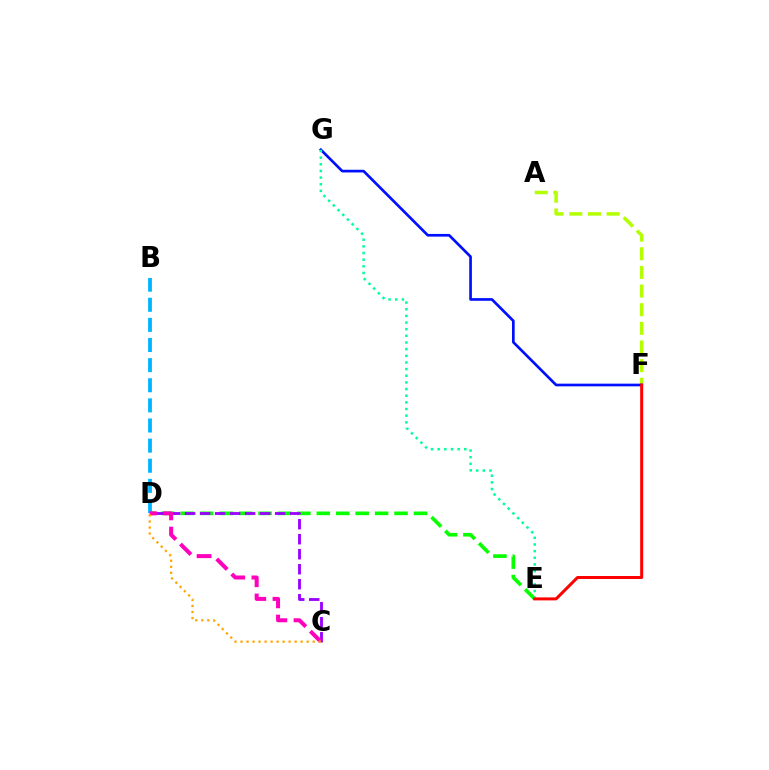{('A', 'F'): [{'color': '#b3ff00', 'line_style': 'dashed', 'thickness': 2.53}], ('D', 'E'): [{'color': '#08ff00', 'line_style': 'dashed', 'thickness': 2.64}], ('C', 'D'): [{'color': '#9b00ff', 'line_style': 'dashed', 'thickness': 2.04}, {'color': '#ff00bd', 'line_style': 'dashed', 'thickness': 2.88}, {'color': '#ffa500', 'line_style': 'dotted', 'thickness': 1.63}], ('B', 'D'): [{'color': '#00b5ff', 'line_style': 'dashed', 'thickness': 2.73}], ('F', 'G'): [{'color': '#0010ff', 'line_style': 'solid', 'thickness': 1.93}], ('E', 'G'): [{'color': '#00ff9d', 'line_style': 'dotted', 'thickness': 1.81}], ('E', 'F'): [{'color': '#ff0000', 'line_style': 'solid', 'thickness': 2.16}]}